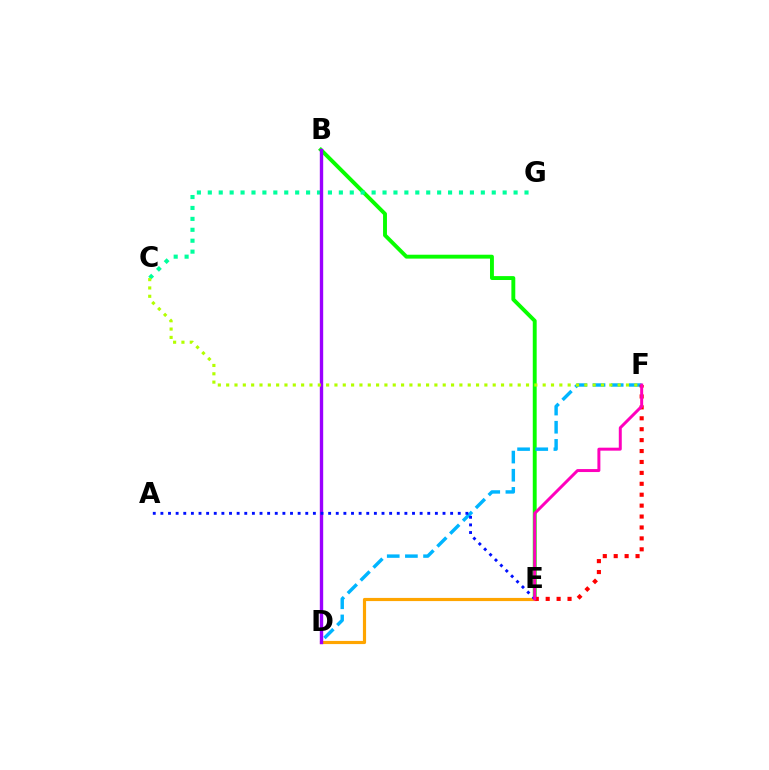{('B', 'E'): [{'color': '#08ff00', 'line_style': 'solid', 'thickness': 2.81}], ('C', 'G'): [{'color': '#00ff9d', 'line_style': 'dotted', 'thickness': 2.97}], ('D', 'F'): [{'color': '#00b5ff', 'line_style': 'dashed', 'thickness': 2.47}], ('D', 'E'): [{'color': '#ffa500', 'line_style': 'solid', 'thickness': 2.27}], ('B', 'D'): [{'color': '#9b00ff', 'line_style': 'solid', 'thickness': 2.43}], ('A', 'E'): [{'color': '#0010ff', 'line_style': 'dotted', 'thickness': 2.07}], ('E', 'F'): [{'color': '#ff0000', 'line_style': 'dotted', 'thickness': 2.97}, {'color': '#ff00bd', 'line_style': 'solid', 'thickness': 2.14}], ('C', 'F'): [{'color': '#b3ff00', 'line_style': 'dotted', 'thickness': 2.26}]}